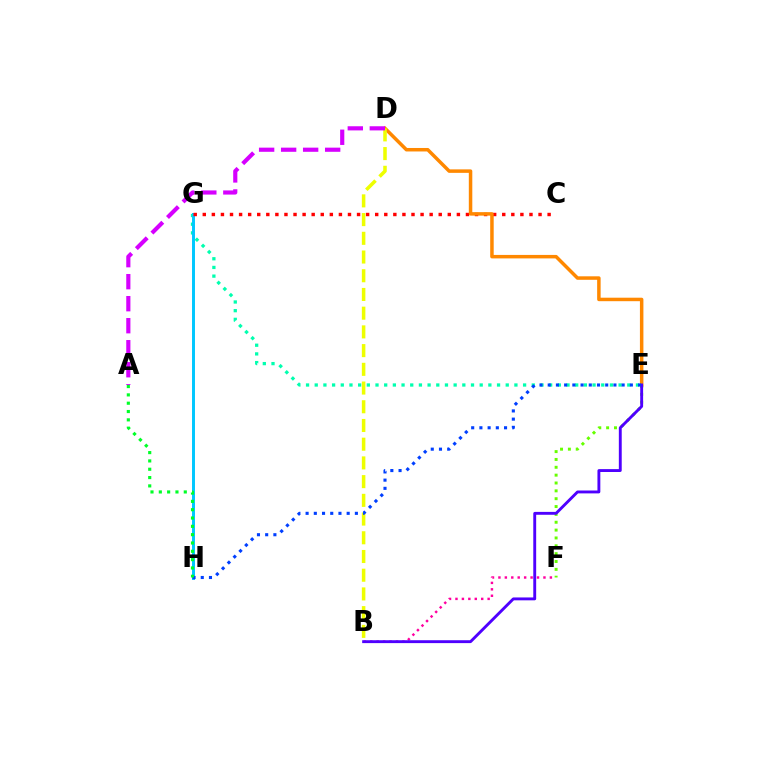{('E', 'G'): [{'color': '#00ffaf', 'line_style': 'dotted', 'thickness': 2.36}], ('G', 'H'): [{'color': '#00c7ff', 'line_style': 'solid', 'thickness': 2.13}], ('E', 'F'): [{'color': '#66ff00', 'line_style': 'dotted', 'thickness': 2.13}], ('C', 'G'): [{'color': '#ff0000', 'line_style': 'dotted', 'thickness': 2.47}], ('B', 'F'): [{'color': '#ff00a0', 'line_style': 'dotted', 'thickness': 1.75}], ('D', 'E'): [{'color': '#ff8800', 'line_style': 'solid', 'thickness': 2.51}], ('B', 'D'): [{'color': '#eeff00', 'line_style': 'dashed', 'thickness': 2.54}], ('B', 'E'): [{'color': '#4f00ff', 'line_style': 'solid', 'thickness': 2.07}], ('E', 'H'): [{'color': '#003fff', 'line_style': 'dotted', 'thickness': 2.23}], ('A', 'H'): [{'color': '#00ff27', 'line_style': 'dotted', 'thickness': 2.26}], ('A', 'D'): [{'color': '#d600ff', 'line_style': 'dashed', 'thickness': 2.99}]}